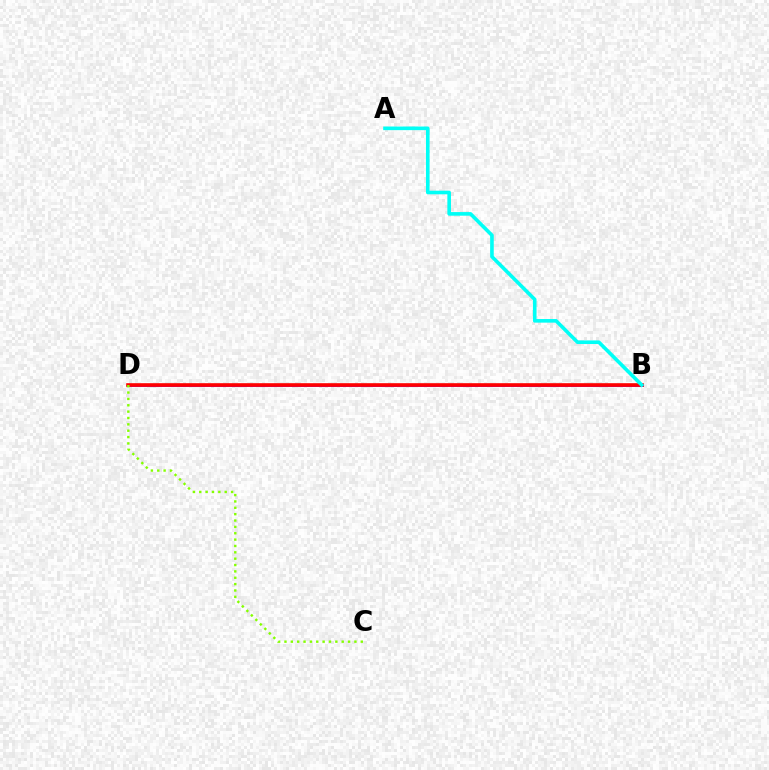{('B', 'D'): [{'color': '#7200ff', 'line_style': 'solid', 'thickness': 1.98}, {'color': '#ff0000', 'line_style': 'solid', 'thickness': 2.6}], ('C', 'D'): [{'color': '#84ff00', 'line_style': 'dotted', 'thickness': 1.73}], ('A', 'B'): [{'color': '#00fff6', 'line_style': 'solid', 'thickness': 2.6}]}